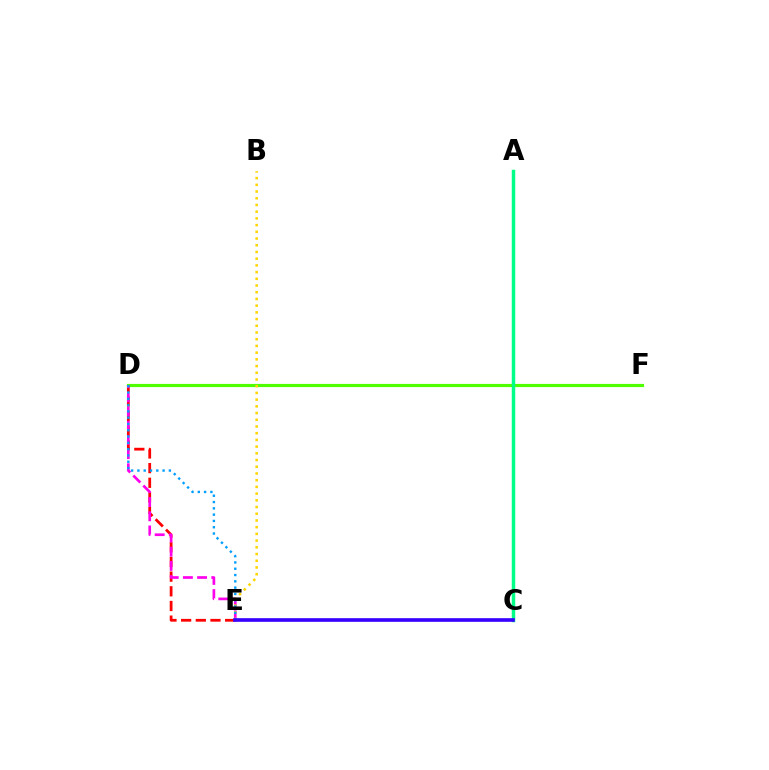{('D', 'E'): [{'color': '#ff0000', 'line_style': 'dashed', 'thickness': 1.99}, {'color': '#ff00ed', 'line_style': 'dashed', 'thickness': 1.93}, {'color': '#009eff', 'line_style': 'dotted', 'thickness': 1.71}], ('D', 'F'): [{'color': '#4fff00', 'line_style': 'solid', 'thickness': 2.29}], ('A', 'C'): [{'color': '#00ff86', 'line_style': 'solid', 'thickness': 2.5}], ('B', 'E'): [{'color': '#ffd500', 'line_style': 'dotted', 'thickness': 1.82}], ('C', 'E'): [{'color': '#3700ff', 'line_style': 'solid', 'thickness': 2.62}]}